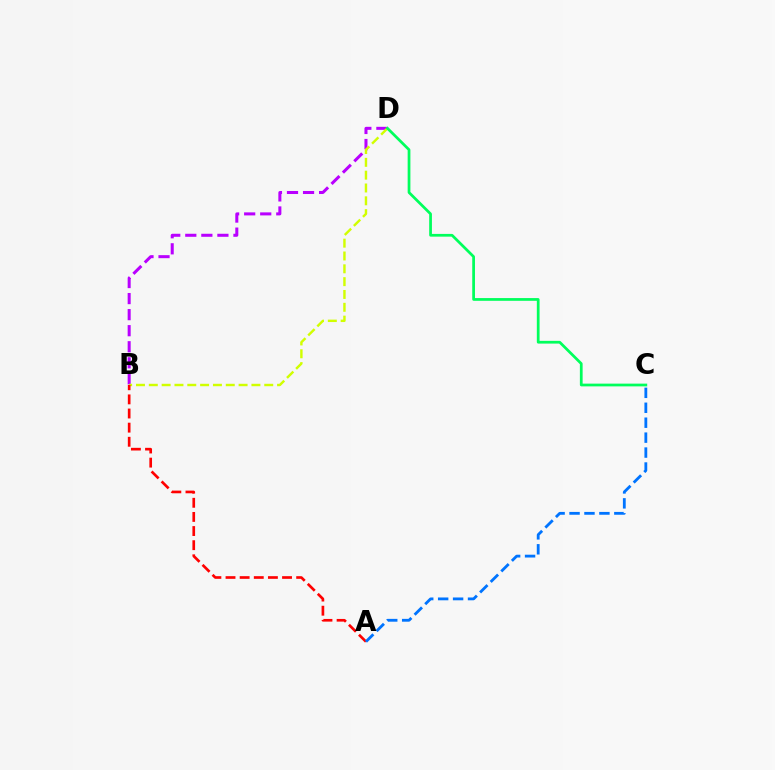{('B', 'D'): [{'color': '#b900ff', 'line_style': 'dashed', 'thickness': 2.18}, {'color': '#d1ff00', 'line_style': 'dashed', 'thickness': 1.74}], ('A', 'B'): [{'color': '#ff0000', 'line_style': 'dashed', 'thickness': 1.92}], ('C', 'D'): [{'color': '#00ff5c', 'line_style': 'solid', 'thickness': 1.97}], ('A', 'C'): [{'color': '#0074ff', 'line_style': 'dashed', 'thickness': 2.03}]}